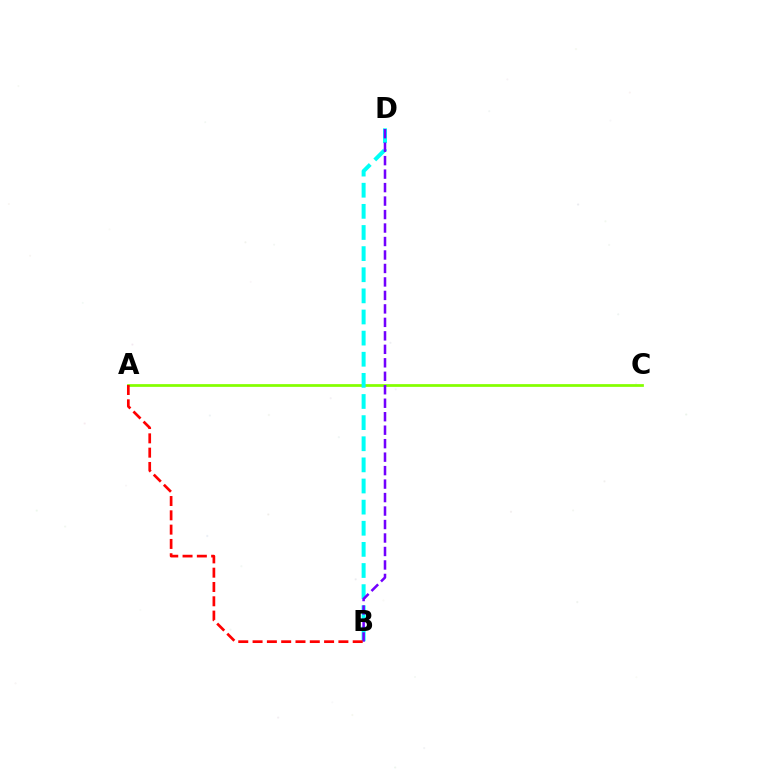{('A', 'C'): [{'color': '#84ff00', 'line_style': 'solid', 'thickness': 1.98}], ('B', 'D'): [{'color': '#00fff6', 'line_style': 'dashed', 'thickness': 2.87}, {'color': '#7200ff', 'line_style': 'dashed', 'thickness': 1.83}], ('A', 'B'): [{'color': '#ff0000', 'line_style': 'dashed', 'thickness': 1.94}]}